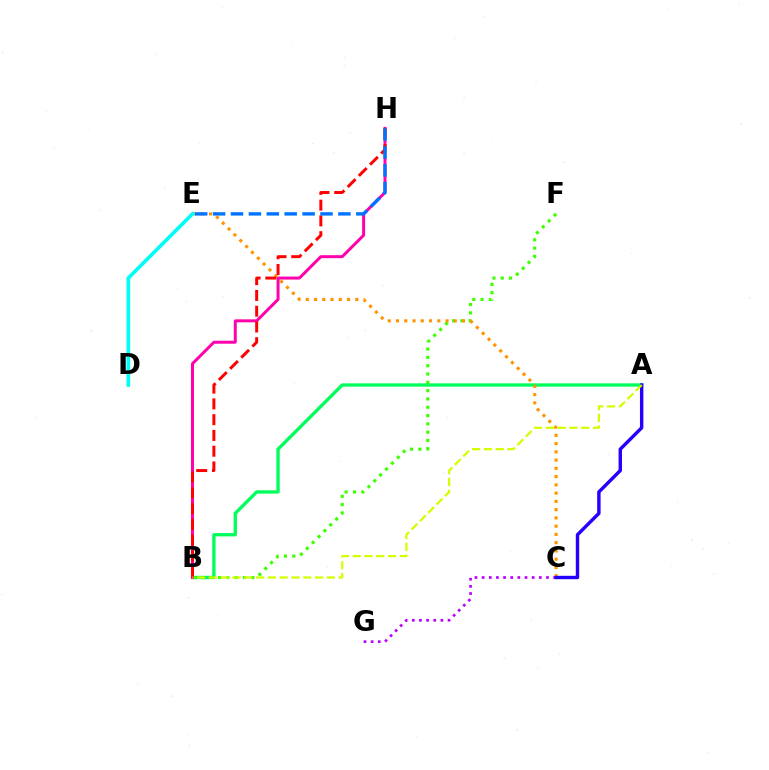{('A', 'B'): [{'color': '#00ff5c', 'line_style': 'solid', 'thickness': 2.4}, {'color': '#d1ff00', 'line_style': 'dashed', 'thickness': 1.6}], ('B', 'F'): [{'color': '#3dff00', 'line_style': 'dotted', 'thickness': 2.26}], ('C', 'G'): [{'color': '#b900ff', 'line_style': 'dotted', 'thickness': 1.94}], ('C', 'E'): [{'color': '#ff9400', 'line_style': 'dotted', 'thickness': 2.24}], ('B', 'H'): [{'color': '#ff00ac', 'line_style': 'solid', 'thickness': 2.14}, {'color': '#ff0000', 'line_style': 'dashed', 'thickness': 2.14}], ('A', 'C'): [{'color': '#2500ff', 'line_style': 'solid', 'thickness': 2.45}], ('E', 'H'): [{'color': '#0074ff', 'line_style': 'dashed', 'thickness': 2.43}], ('D', 'E'): [{'color': '#00fff6', 'line_style': 'solid', 'thickness': 2.63}]}